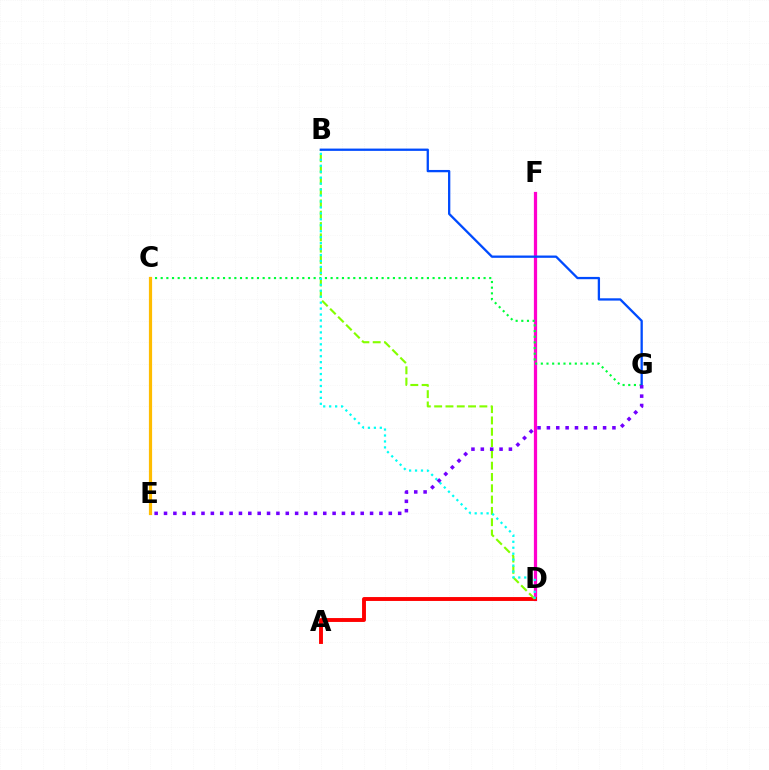{('D', 'F'): [{'color': '#ff00cf', 'line_style': 'solid', 'thickness': 2.34}], ('A', 'D'): [{'color': '#ff0000', 'line_style': 'solid', 'thickness': 2.8}], ('B', 'D'): [{'color': '#84ff00', 'line_style': 'dashed', 'thickness': 1.54}, {'color': '#00fff6', 'line_style': 'dotted', 'thickness': 1.62}], ('C', 'G'): [{'color': '#00ff39', 'line_style': 'dotted', 'thickness': 1.54}], ('B', 'G'): [{'color': '#004bff', 'line_style': 'solid', 'thickness': 1.65}], ('C', 'E'): [{'color': '#ffbd00', 'line_style': 'solid', 'thickness': 2.31}], ('E', 'G'): [{'color': '#7200ff', 'line_style': 'dotted', 'thickness': 2.54}]}